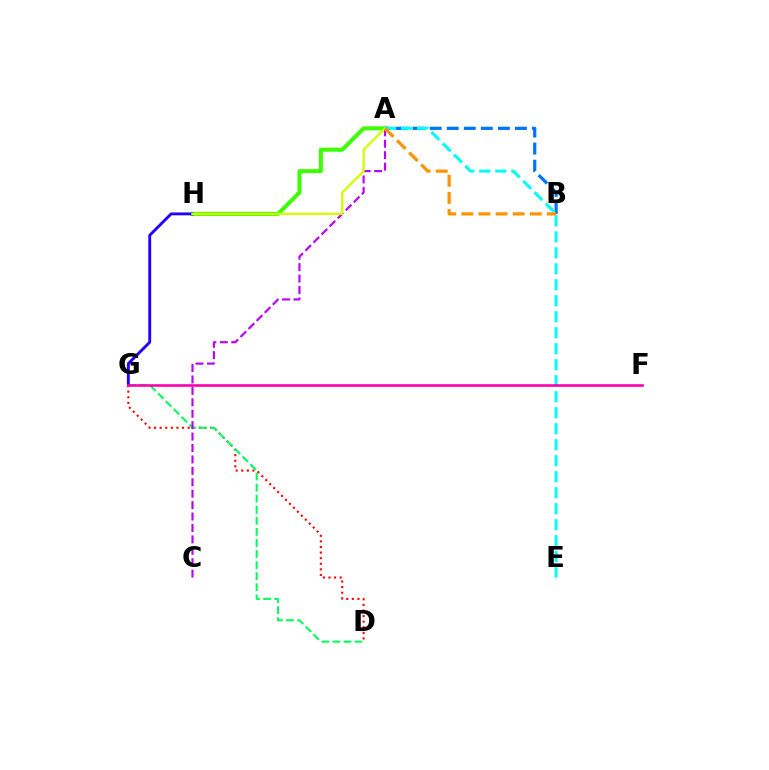{('D', 'G'): [{'color': '#ff0000', 'line_style': 'dotted', 'thickness': 1.52}, {'color': '#00ff5c', 'line_style': 'dashed', 'thickness': 1.5}], ('A', 'H'): [{'color': '#3dff00', 'line_style': 'solid', 'thickness': 2.89}, {'color': '#d1ff00', 'line_style': 'solid', 'thickness': 1.68}], ('G', 'H'): [{'color': '#2500ff', 'line_style': 'solid', 'thickness': 2.09}], ('A', 'C'): [{'color': '#b900ff', 'line_style': 'dashed', 'thickness': 1.55}], ('A', 'B'): [{'color': '#0074ff', 'line_style': 'dashed', 'thickness': 2.32}, {'color': '#ff9400', 'line_style': 'dashed', 'thickness': 2.32}], ('A', 'E'): [{'color': '#00fff6', 'line_style': 'dashed', 'thickness': 2.17}], ('F', 'G'): [{'color': '#ff00ac', 'line_style': 'solid', 'thickness': 1.88}]}